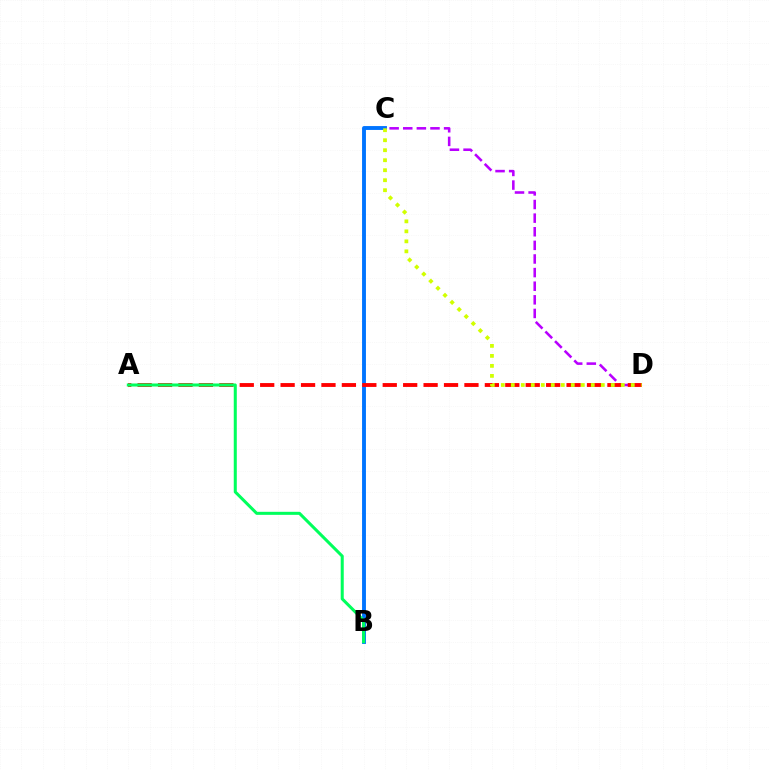{('B', 'C'): [{'color': '#0074ff', 'line_style': 'solid', 'thickness': 2.8}], ('C', 'D'): [{'color': '#b900ff', 'line_style': 'dashed', 'thickness': 1.85}, {'color': '#d1ff00', 'line_style': 'dotted', 'thickness': 2.72}], ('A', 'D'): [{'color': '#ff0000', 'line_style': 'dashed', 'thickness': 2.77}], ('A', 'B'): [{'color': '#00ff5c', 'line_style': 'solid', 'thickness': 2.19}]}